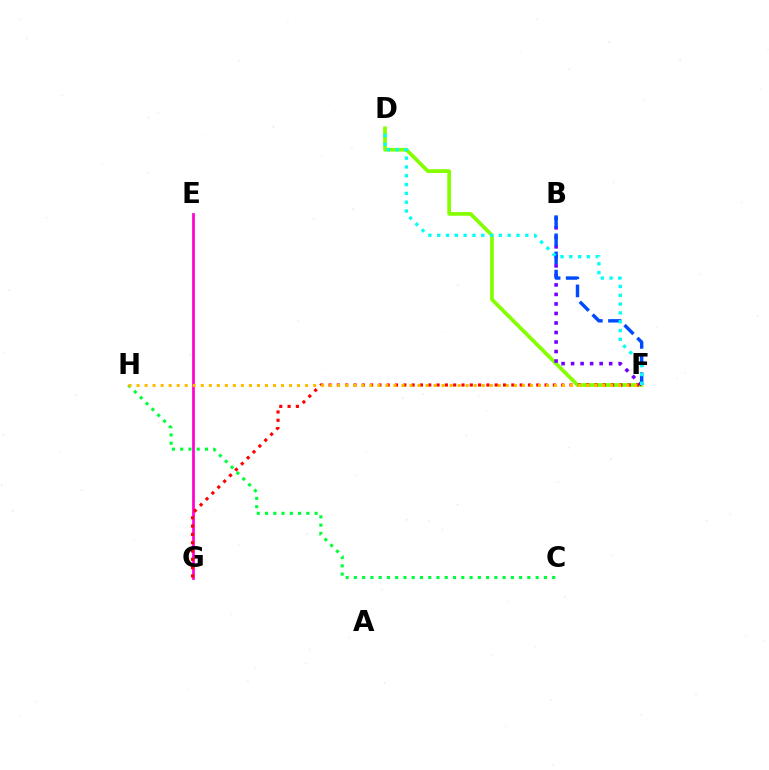{('D', 'F'): [{'color': '#84ff00', 'line_style': 'solid', 'thickness': 2.67}, {'color': '#00fff6', 'line_style': 'dotted', 'thickness': 2.39}], ('E', 'G'): [{'color': '#ff00cf', 'line_style': 'solid', 'thickness': 1.96}], ('B', 'F'): [{'color': '#7200ff', 'line_style': 'dotted', 'thickness': 2.59}, {'color': '#004bff', 'line_style': 'dashed', 'thickness': 2.46}], ('F', 'G'): [{'color': '#ff0000', 'line_style': 'dotted', 'thickness': 2.26}], ('C', 'H'): [{'color': '#00ff39', 'line_style': 'dotted', 'thickness': 2.25}], ('F', 'H'): [{'color': '#ffbd00', 'line_style': 'dotted', 'thickness': 2.18}]}